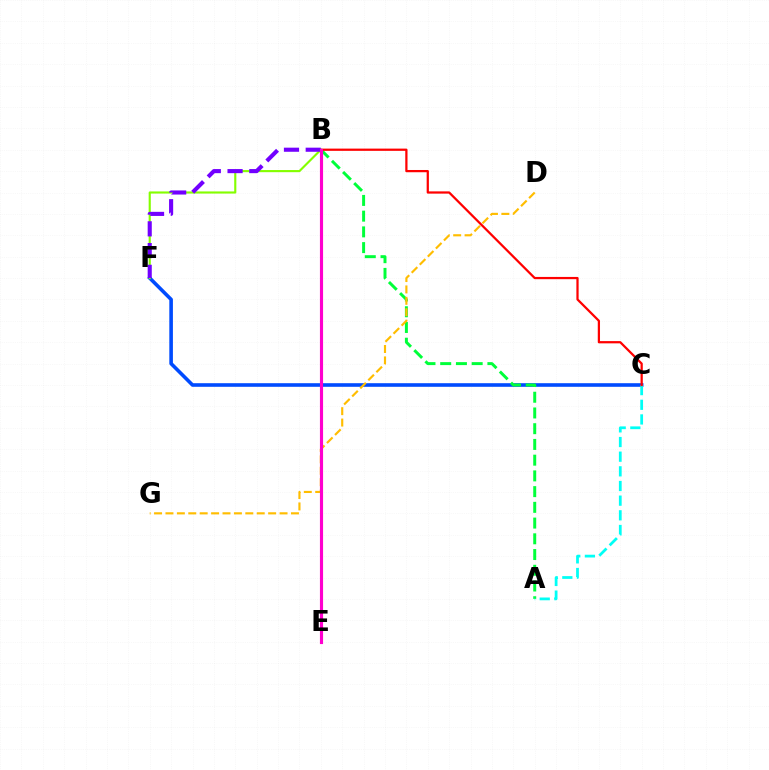{('C', 'F'): [{'color': '#004bff', 'line_style': 'solid', 'thickness': 2.59}], ('A', 'B'): [{'color': '#00ff39', 'line_style': 'dashed', 'thickness': 2.14}], ('A', 'C'): [{'color': '#00fff6', 'line_style': 'dashed', 'thickness': 1.99}], ('D', 'G'): [{'color': '#ffbd00', 'line_style': 'dashed', 'thickness': 1.55}], ('B', 'C'): [{'color': '#ff0000', 'line_style': 'solid', 'thickness': 1.62}], ('B', 'F'): [{'color': '#84ff00', 'line_style': 'solid', 'thickness': 1.54}, {'color': '#7200ff', 'line_style': 'dashed', 'thickness': 2.96}], ('B', 'E'): [{'color': '#ff00cf', 'line_style': 'solid', 'thickness': 2.26}]}